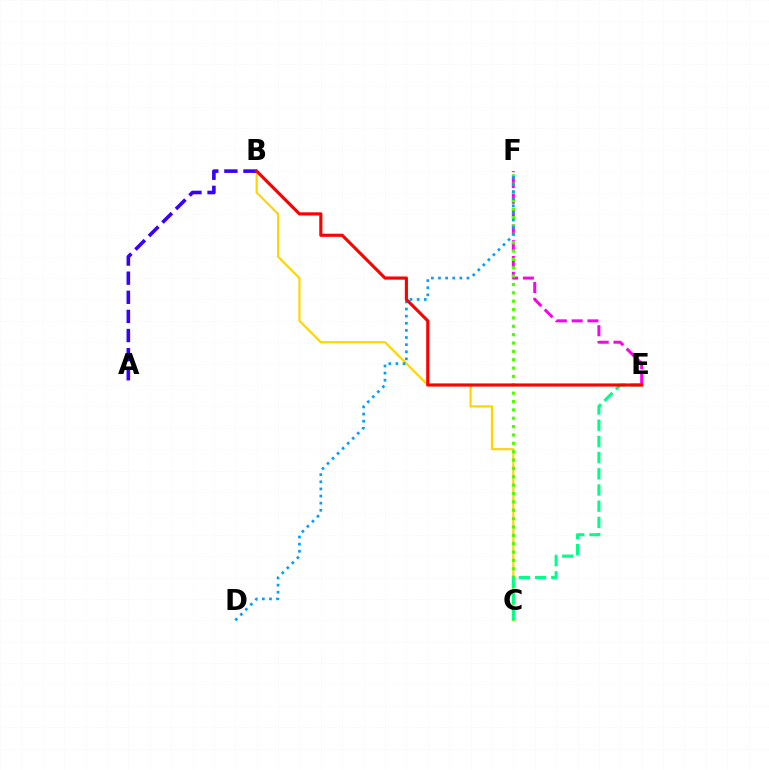{('B', 'C'): [{'color': '#ffd500', 'line_style': 'solid', 'thickness': 1.56}], ('E', 'F'): [{'color': '#ff00ed', 'line_style': 'dashed', 'thickness': 2.15}], ('C', 'F'): [{'color': '#4fff00', 'line_style': 'dotted', 'thickness': 2.27}], ('D', 'F'): [{'color': '#009eff', 'line_style': 'dotted', 'thickness': 1.93}], ('C', 'E'): [{'color': '#00ff86', 'line_style': 'dashed', 'thickness': 2.2}], ('A', 'B'): [{'color': '#3700ff', 'line_style': 'dashed', 'thickness': 2.6}], ('B', 'E'): [{'color': '#ff0000', 'line_style': 'solid', 'thickness': 2.27}]}